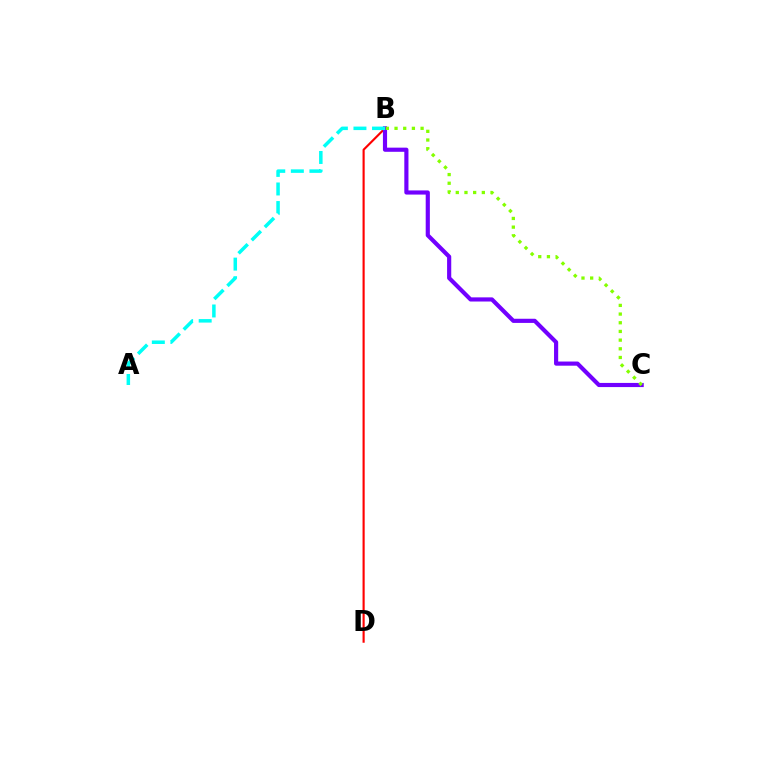{('B', 'D'): [{'color': '#ff0000', 'line_style': 'solid', 'thickness': 1.54}], ('B', 'C'): [{'color': '#7200ff', 'line_style': 'solid', 'thickness': 2.99}, {'color': '#84ff00', 'line_style': 'dotted', 'thickness': 2.36}], ('A', 'B'): [{'color': '#00fff6', 'line_style': 'dashed', 'thickness': 2.52}]}